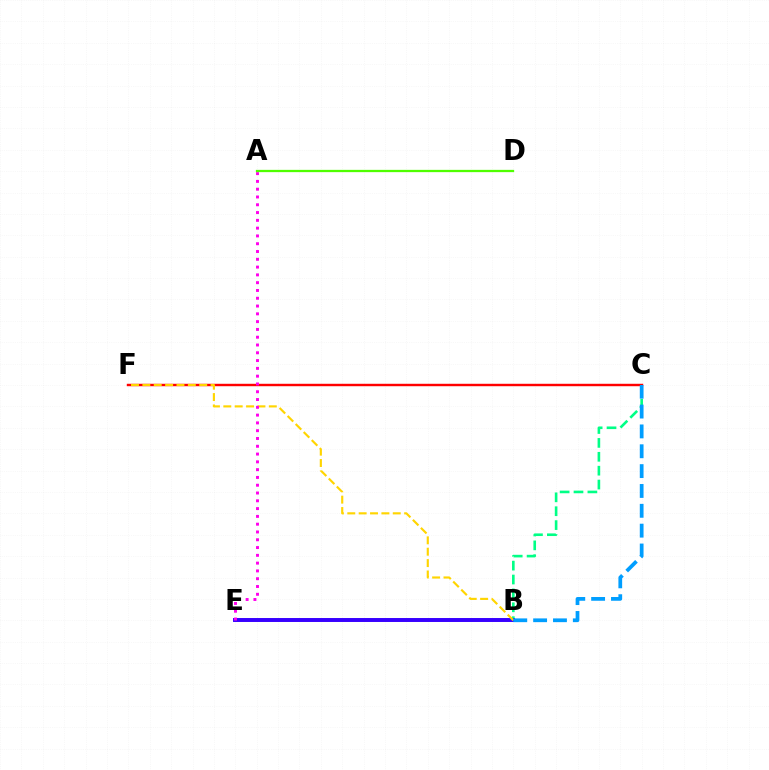{('C', 'F'): [{'color': '#ff0000', 'line_style': 'solid', 'thickness': 1.75}], ('B', 'C'): [{'color': '#00ff86', 'line_style': 'dashed', 'thickness': 1.89}, {'color': '#009eff', 'line_style': 'dashed', 'thickness': 2.7}], ('B', 'E'): [{'color': '#3700ff', 'line_style': 'solid', 'thickness': 2.84}], ('B', 'F'): [{'color': '#ffd500', 'line_style': 'dashed', 'thickness': 1.54}], ('A', 'E'): [{'color': '#ff00ed', 'line_style': 'dotted', 'thickness': 2.12}], ('A', 'D'): [{'color': '#4fff00', 'line_style': 'solid', 'thickness': 1.64}]}